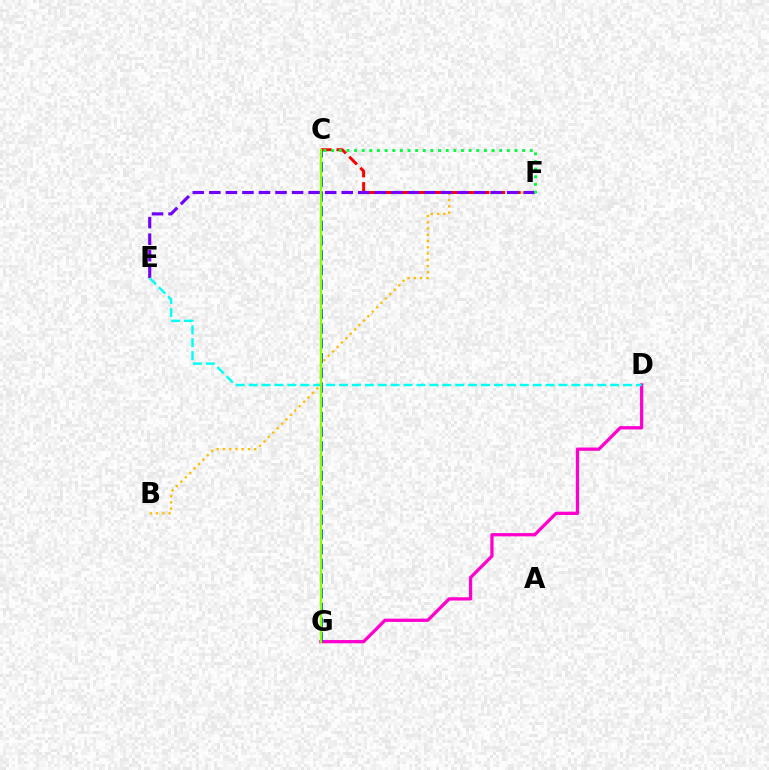{('B', 'F'): [{'color': '#ffbd00', 'line_style': 'dotted', 'thickness': 1.69}], ('D', 'G'): [{'color': '#ff00cf', 'line_style': 'solid', 'thickness': 2.35}], ('C', 'G'): [{'color': '#004bff', 'line_style': 'dashed', 'thickness': 2.0}, {'color': '#84ff00', 'line_style': 'solid', 'thickness': 1.66}], ('C', 'F'): [{'color': '#ff0000', 'line_style': 'dashed', 'thickness': 2.13}, {'color': '#00ff39', 'line_style': 'dotted', 'thickness': 2.08}], ('E', 'F'): [{'color': '#7200ff', 'line_style': 'dashed', 'thickness': 2.25}], ('D', 'E'): [{'color': '#00fff6', 'line_style': 'dashed', 'thickness': 1.75}]}